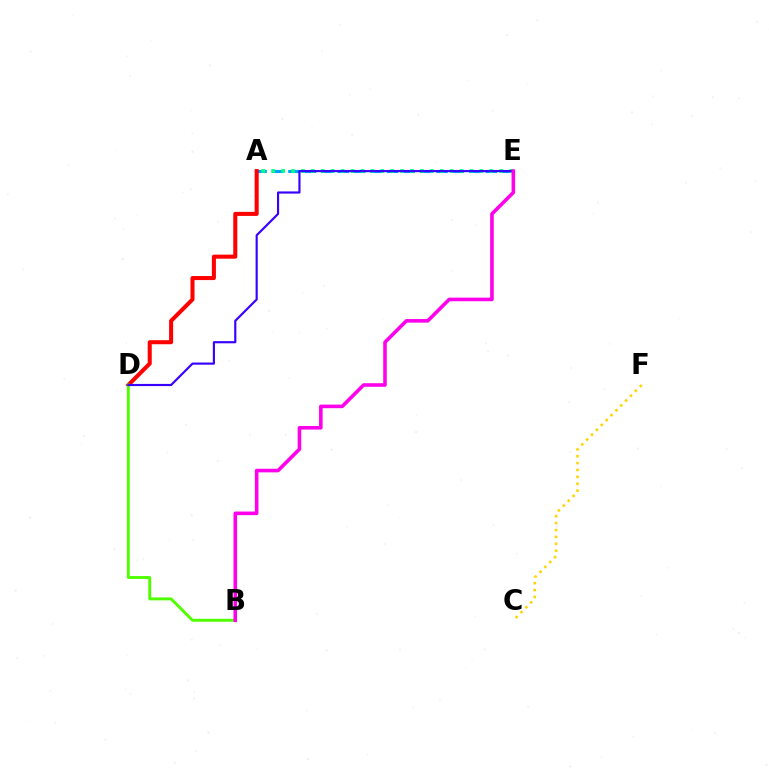{('A', 'E'): [{'color': '#009eff', 'line_style': 'dashed', 'thickness': 2.23}, {'color': '#00ff86', 'line_style': 'dotted', 'thickness': 2.69}], ('A', 'D'): [{'color': '#ff0000', 'line_style': 'solid', 'thickness': 2.92}], ('B', 'D'): [{'color': '#4fff00', 'line_style': 'solid', 'thickness': 2.09}], ('C', 'F'): [{'color': '#ffd500', 'line_style': 'dotted', 'thickness': 1.87}], ('D', 'E'): [{'color': '#3700ff', 'line_style': 'solid', 'thickness': 1.55}], ('B', 'E'): [{'color': '#ff00ed', 'line_style': 'solid', 'thickness': 2.58}]}